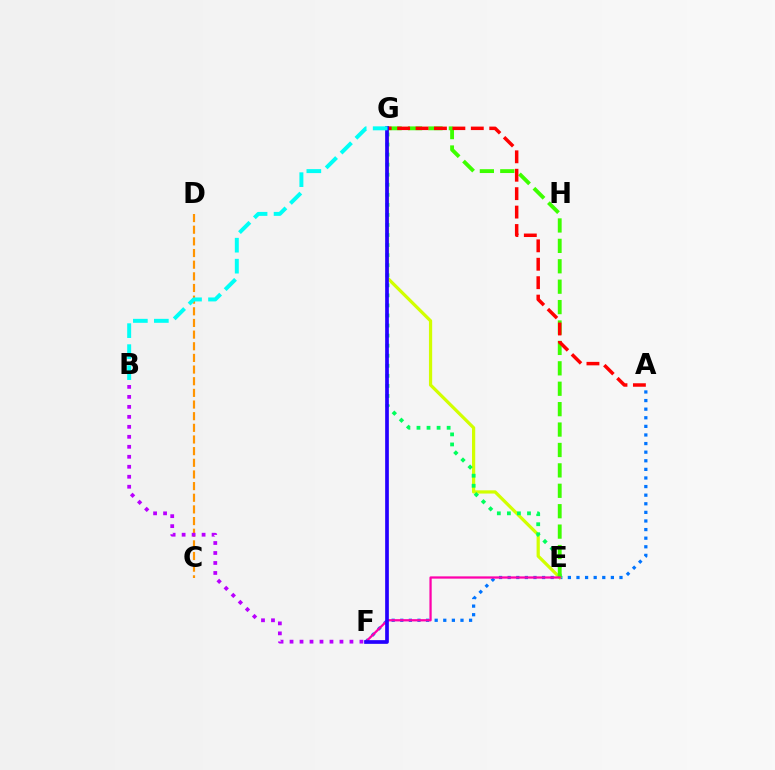{('A', 'F'): [{'color': '#0074ff', 'line_style': 'dotted', 'thickness': 2.34}], ('E', 'G'): [{'color': '#d1ff00', 'line_style': 'solid', 'thickness': 2.32}, {'color': '#00ff5c', 'line_style': 'dotted', 'thickness': 2.73}, {'color': '#3dff00', 'line_style': 'dashed', 'thickness': 2.77}], ('C', 'D'): [{'color': '#ff9400', 'line_style': 'dashed', 'thickness': 1.58}], ('A', 'G'): [{'color': '#ff0000', 'line_style': 'dashed', 'thickness': 2.5}], ('E', 'F'): [{'color': '#ff00ac', 'line_style': 'solid', 'thickness': 1.63}], ('F', 'G'): [{'color': '#2500ff', 'line_style': 'solid', 'thickness': 2.66}], ('B', 'F'): [{'color': '#b900ff', 'line_style': 'dotted', 'thickness': 2.71}], ('B', 'G'): [{'color': '#00fff6', 'line_style': 'dashed', 'thickness': 2.85}]}